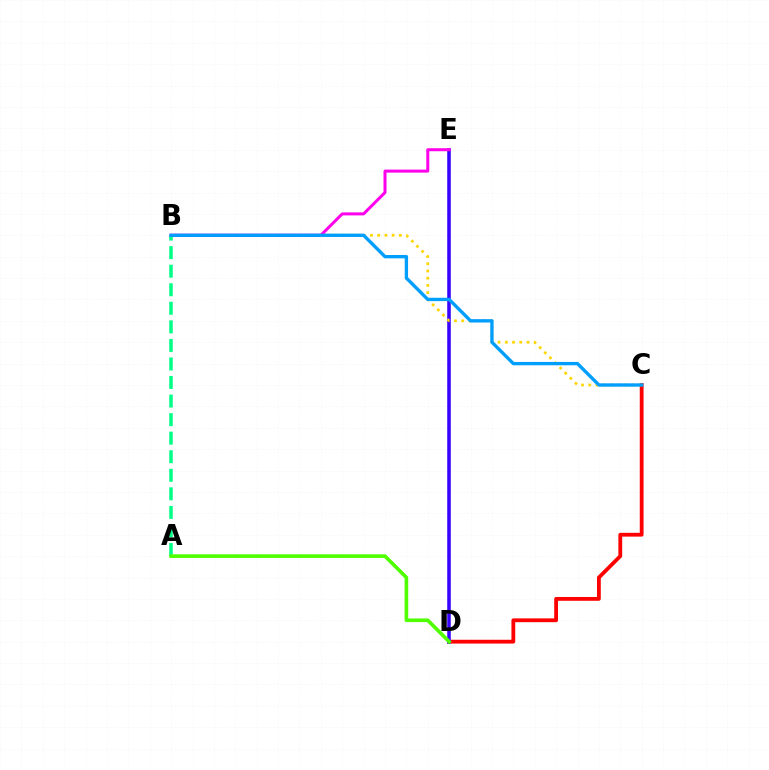{('C', 'D'): [{'color': '#ff0000', 'line_style': 'solid', 'thickness': 2.74}], ('D', 'E'): [{'color': '#3700ff', 'line_style': 'solid', 'thickness': 2.54}], ('B', 'C'): [{'color': '#ffd500', 'line_style': 'dotted', 'thickness': 1.96}, {'color': '#009eff', 'line_style': 'solid', 'thickness': 2.41}], ('A', 'B'): [{'color': '#00ff86', 'line_style': 'dashed', 'thickness': 2.52}], ('A', 'D'): [{'color': '#4fff00', 'line_style': 'solid', 'thickness': 2.62}], ('B', 'E'): [{'color': '#ff00ed', 'line_style': 'solid', 'thickness': 2.17}]}